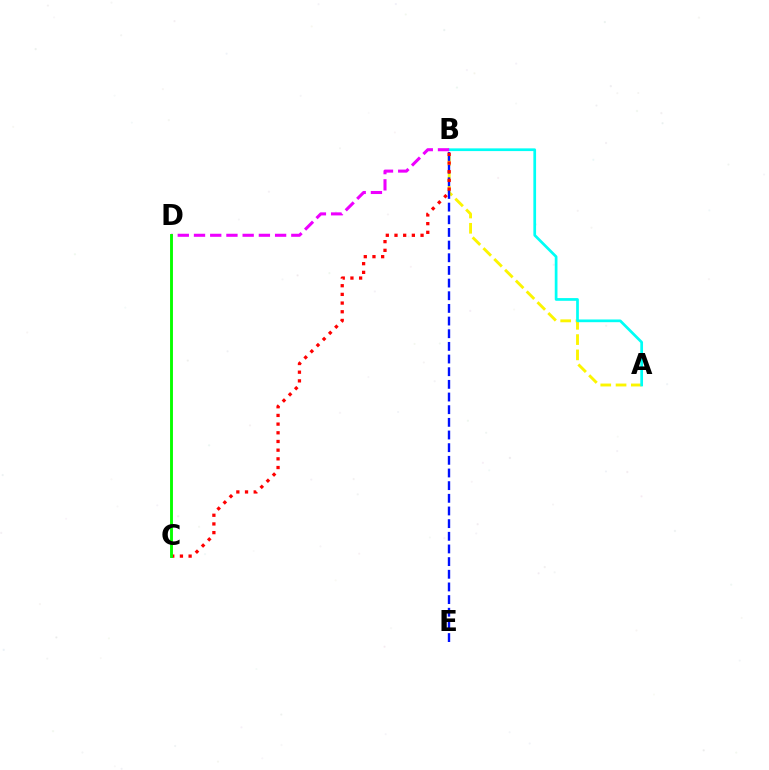{('A', 'B'): [{'color': '#fcf500', 'line_style': 'dashed', 'thickness': 2.08}, {'color': '#00fff6', 'line_style': 'solid', 'thickness': 1.96}], ('B', 'D'): [{'color': '#ee00ff', 'line_style': 'dashed', 'thickness': 2.2}], ('B', 'E'): [{'color': '#0010ff', 'line_style': 'dashed', 'thickness': 1.72}], ('B', 'C'): [{'color': '#ff0000', 'line_style': 'dotted', 'thickness': 2.36}], ('C', 'D'): [{'color': '#08ff00', 'line_style': 'solid', 'thickness': 2.08}]}